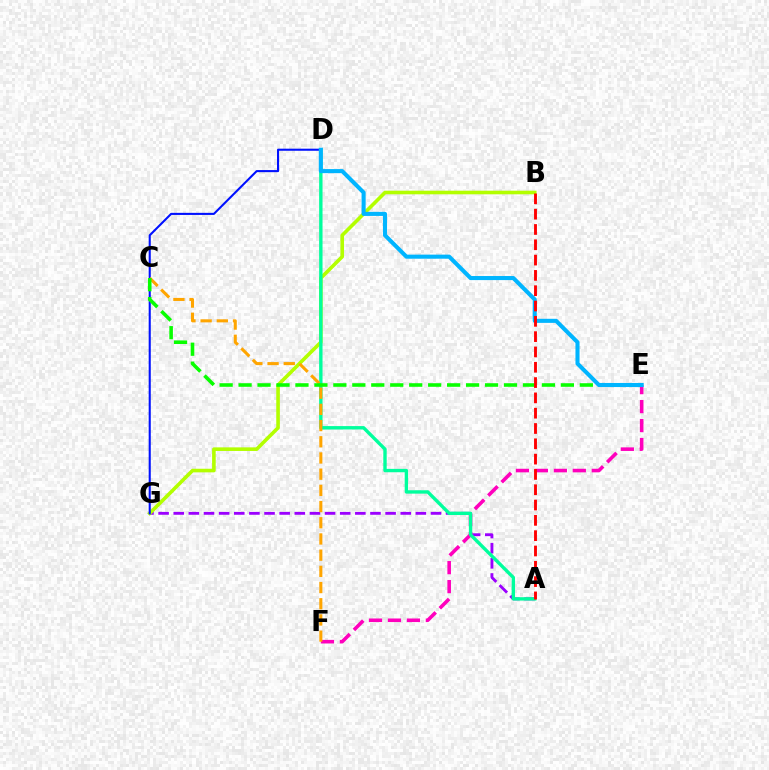{('A', 'G'): [{'color': '#9b00ff', 'line_style': 'dashed', 'thickness': 2.06}], ('E', 'F'): [{'color': '#ff00bd', 'line_style': 'dashed', 'thickness': 2.58}], ('B', 'G'): [{'color': '#b3ff00', 'line_style': 'solid', 'thickness': 2.6}], ('D', 'G'): [{'color': '#0010ff', 'line_style': 'solid', 'thickness': 1.5}], ('A', 'D'): [{'color': '#00ff9d', 'line_style': 'solid', 'thickness': 2.43}], ('C', 'F'): [{'color': '#ffa500', 'line_style': 'dashed', 'thickness': 2.2}], ('C', 'E'): [{'color': '#08ff00', 'line_style': 'dashed', 'thickness': 2.58}], ('D', 'E'): [{'color': '#00b5ff', 'line_style': 'solid', 'thickness': 2.93}], ('A', 'B'): [{'color': '#ff0000', 'line_style': 'dashed', 'thickness': 2.08}]}